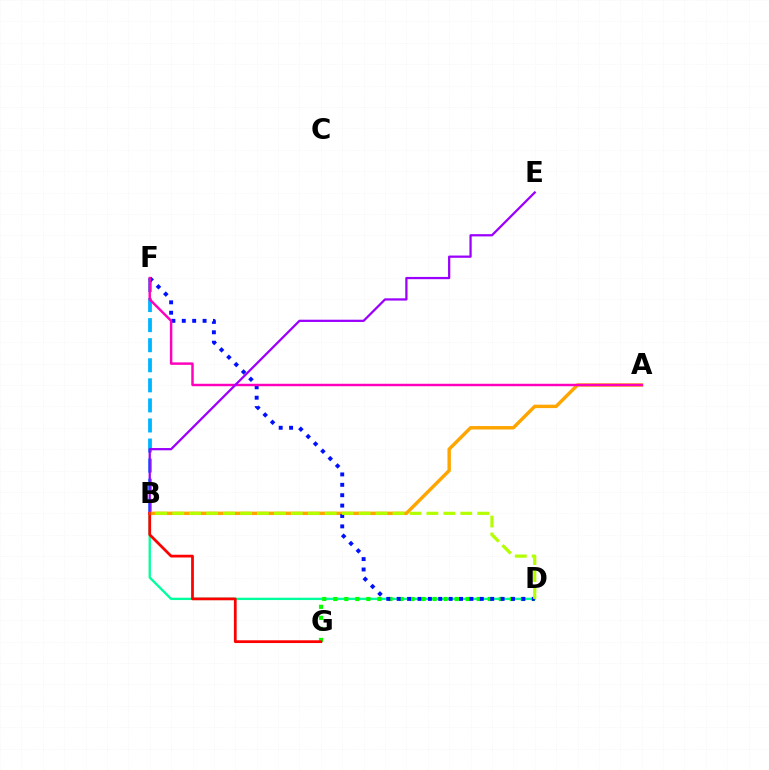{('B', 'F'): [{'color': '#00b5ff', 'line_style': 'dashed', 'thickness': 2.73}], ('B', 'D'): [{'color': '#00ff9d', 'line_style': 'solid', 'thickness': 1.68}, {'color': '#b3ff00', 'line_style': 'dashed', 'thickness': 2.3}], ('D', 'G'): [{'color': '#08ff00', 'line_style': 'dotted', 'thickness': 3.0}], ('A', 'B'): [{'color': '#ffa500', 'line_style': 'solid', 'thickness': 2.46}], ('D', 'F'): [{'color': '#0010ff', 'line_style': 'dotted', 'thickness': 2.82}], ('A', 'F'): [{'color': '#ff00bd', 'line_style': 'solid', 'thickness': 1.77}], ('B', 'E'): [{'color': '#9b00ff', 'line_style': 'solid', 'thickness': 1.62}], ('B', 'G'): [{'color': '#ff0000', 'line_style': 'solid', 'thickness': 1.98}]}